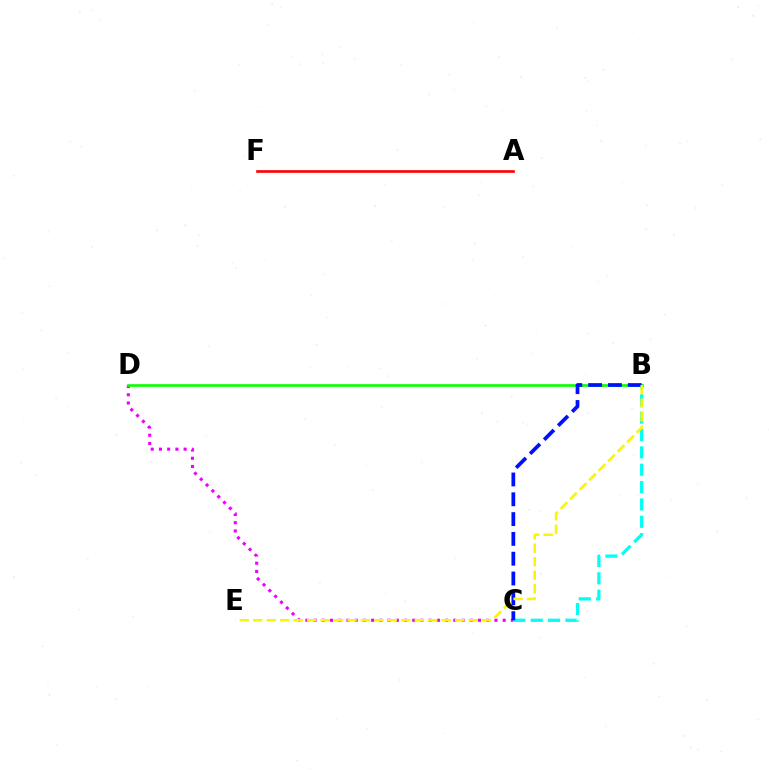{('C', 'D'): [{'color': '#ee00ff', 'line_style': 'dotted', 'thickness': 2.23}], ('B', 'C'): [{'color': '#00fff6', 'line_style': 'dashed', 'thickness': 2.36}, {'color': '#0010ff', 'line_style': 'dashed', 'thickness': 2.69}], ('B', 'D'): [{'color': '#08ff00', 'line_style': 'solid', 'thickness': 1.9}], ('B', 'E'): [{'color': '#fcf500', 'line_style': 'dashed', 'thickness': 1.83}], ('A', 'F'): [{'color': '#ff0000', 'line_style': 'solid', 'thickness': 1.9}]}